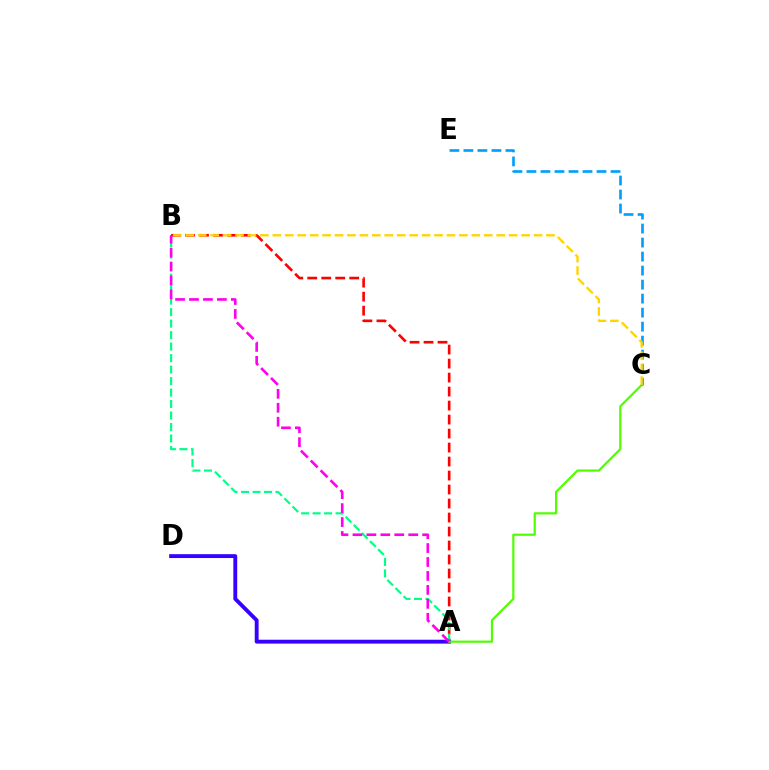{('A', 'B'): [{'color': '#ff0000', 'line_style': 'dashed', 'thickness': 1.9}, {'color': '#00ff86', 'line_style': 'dashed', 'thickness': 1.56}, {'color': '#ff00ed', 'line_style': 'dashed', 'thickness': 1.89}], ('A', 'D'): [{'color': '#3700ff', 'line_style': 'solid', 'thickness': 2.78}], ('A', 'C'): [{'color': '#4fff00', 'line_style': 'solid', 'thickness': 1.59}], ('C', 'E'): [{'color': '#009eff', 'line_style': 'dashed', 'thickness': 1.9}], ('B', 'C'): [{'color': '#ffd500', 'line_style': 'dashed', 'thickness': 1.69}]}